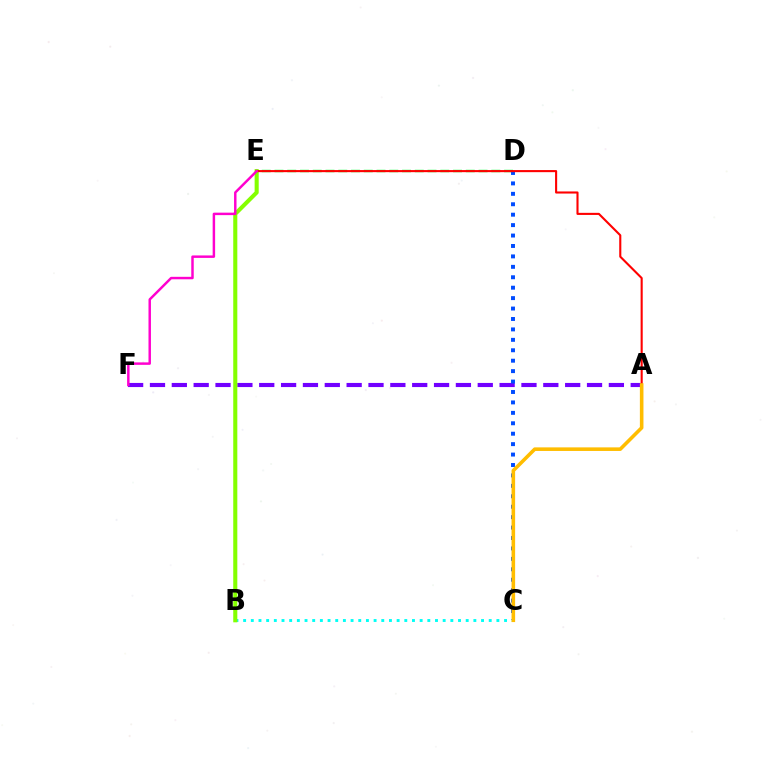{('A', 'F'): [{'color': '#7200ff', 'line_style': 'dashed', 'thickness': 2.97}], ('D', 'E'): [{'color': '#00ff39', 'line_style': 'dashed', 'thickness': 1.73}], ('B', 'C'): [{'color': '#00fff6', 'line_style': 'dotted', 'thickness': 2.09}], ('C', 'D'): [{'color': '#004bff', 'line_style': 'dotted', 'thickness': 2.83}], ('B', 'E'): [{'color': '#84ff00', 'line_style': 'solid', 'thickness': 2.94}], ('A', 'E'): [{'color': '#ff0000', 'line_style': 'solid', 'thickness': 1.51}], ('E', 'F'): [{'color': '#ff00cf', 'line_style': 'solid', 'thickness': 1.77}], ('A', 'C'): [{'color': '#ffbd00', 'line_style': 'solid', 'thickness': 2.58}]}